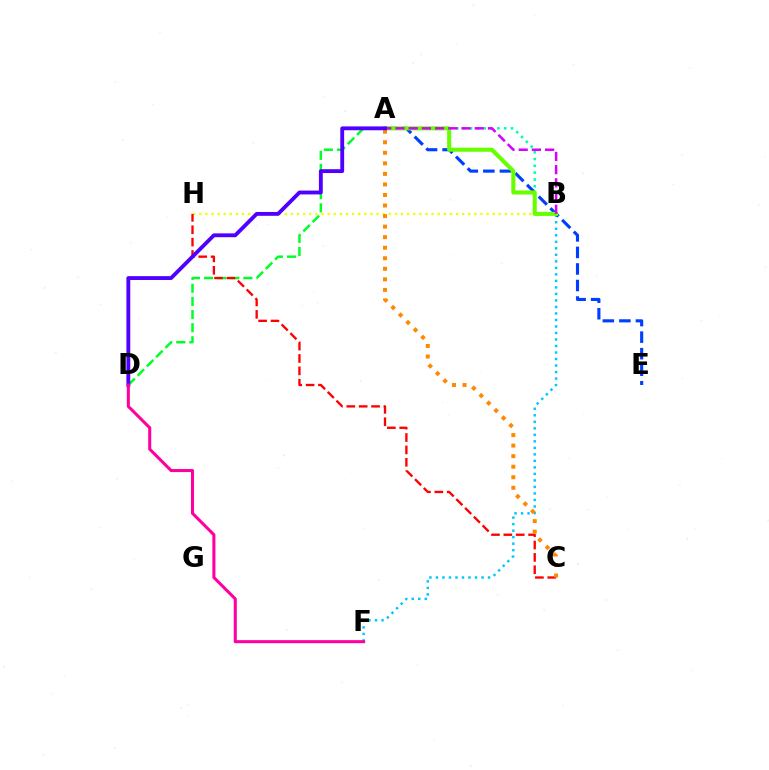{('B', 'F'): [{'color': '#00c7ff', 'line_style': 'dotted', 'thickness': 1.77}], ('A', 'B'): [{'color': '#00ffaf', 'line_style': 'dotted', 'thickness': 1.85}, {'color': '#66ff00', 'line_style': 'solid', 'thickness': 2.93}, {'color': '#d600ff', 'line_style': 'dashed', 'thickness': 1.79}], ('A', 'E'): [{'color': '#003fff', 'line_style': 'dashed', 'thickness': 2.25}], ('A', 'D'): [{'color': '#00ff27', 'line_style': 'dashed', 'thickness': 1.78}, {'color': '#4f00ff', 'line_style': 'solid', 'thickness': 2.77}], ('B', 'H'): [{'color': '#eeff00', 'line_style': 'dotted', 'thickness': 1.66}], ('C', 'H'): [{'color': '#ff0000', 'line_style': 'dashed', 'thickness': 1.68}], ('A', 'C'): [{'color': '#ff8800', 'line_style': 'dotted', 'thickness': 2.86}], ('D', 'F'): [{'color': '#ff00a0', 'line_style': 'solid', 'thickness': 2.2}]}